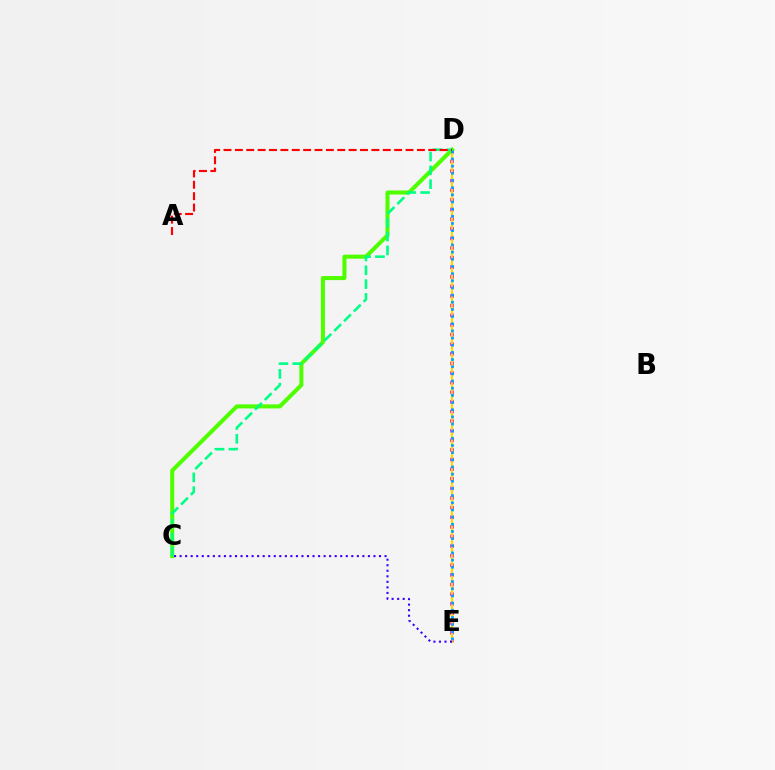{('D', 'E'): [{'color': '#ff00ed', 'line_style': 'dotted', 'thickness': 2.61}, {'color': '#ffd500', 'line_style': 'solid', 'thickness': 1.58}, {'color': '#009eff', 'line_style': 'dotted', 'thickness': 1.95}], ('C', 'D'): [{'color': '#4fff00', 'line_style': 'solid', 'thickness': 2.92}, {'color': '#00ff86', 'line_style': 'dashed', 'thickness': 1.88}], ('A', 'D'): [{'color': '#ff0000', 'line_style': 'dashed', 'thickness': 1.55}], ('C', 'E'): [{'color': '#3700ff', 'line_style': 'dotted', 'thickness': 1.5}]}